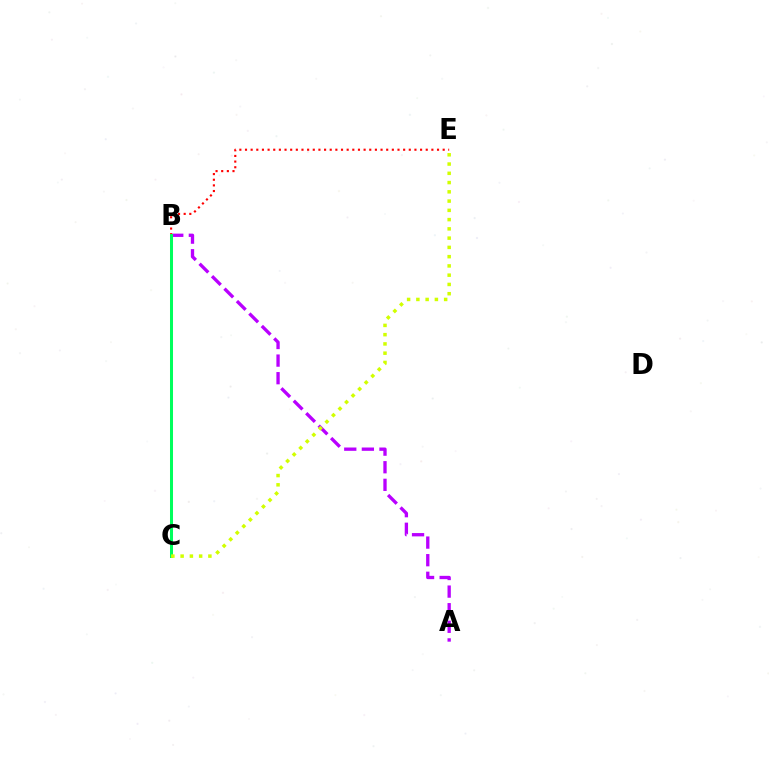{('A', 'B'): [{'color': '#b900ff', 'line_style': 'dashed', 'thickness': 2.39}], ('B', 'E'): [{'color': '#ff0000', 'line_style': 'dotted', 'thickness': 1.53}], ('B', 'C'): [{'color': '#0074ff', 'line_style': 'dashed', 'thickness': 1.94}, {'color': '#00ff5c', 'line_style': 'solid', 'thickness': 2.17}], ('C', 'E'): [{'color': '#d1ff00', 'line_style': 'dotted', 'thickness': 2.52}]}